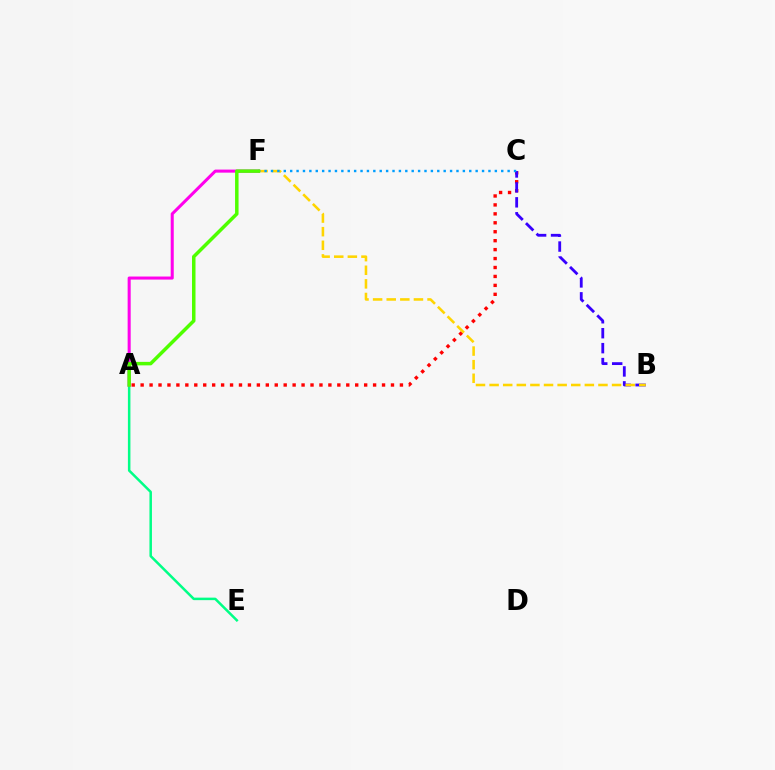{('A', 'C'): [{'color': '#ff0000', 'line_style': 'dotted', 'thickness': 2.43}], ('A', 'E'): [{'color': '#00ff86', 'line_style': 'solid', 'thickness': 1.81}], ('B', 'C'): [{'color': '#3700ff', 'line_style': 'dashed', 'thickness': 2.03}], ('B', 'F'): [{'color': '#ffd500', 'line_style': 'dashed', 'thickness': 1.85}], ('C', 'F'): [{'color': '#009eff', 'line_style': 'dotted', 'thickness': 1.74}], ('A', 'F'): [{'color': '#ff00ed', 'line_style': 'solid', 'thickness': 2.19}, {'color': '#4fff00', 'line_style': 'solid', 'thickness': 2.52}]}